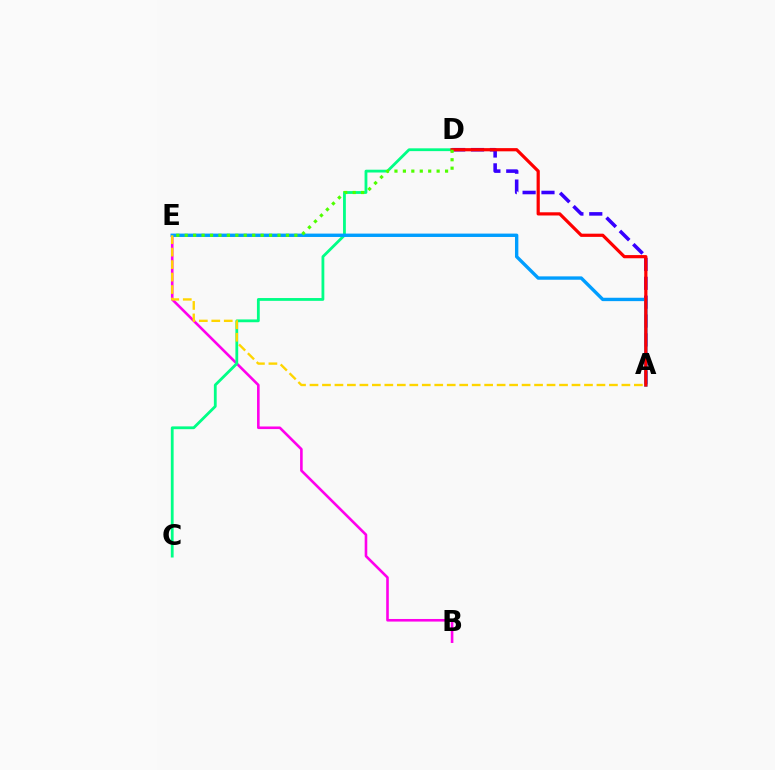{('B', 'E'): [{'color': '#ff00ed', 'line_style': 'solid', 'thickness': 1.87}], ('A', 'D'): [{'color': '#3700ff', 'line_style': 'dashed', 'thickness': 2.56}, {'color': '#ff0000', 'line_style': 'solid', 'thickness': 2.3}], ('C', 'D'): [{'color': '#00ff86', 'line_style': 'solid', 'thickness': 2.02}], ('A', 'E'): [{'color': '#009eff', 'line_style': 'solid', 'thickness': 2.43}, {'color': '#ffd500', 'line_style': 'dashed', 'thickness': 1.69}], ('D', 'E'): [{'color': '#4fff00', 'line_style': 'dotted', 'thickness': 2.29}]}